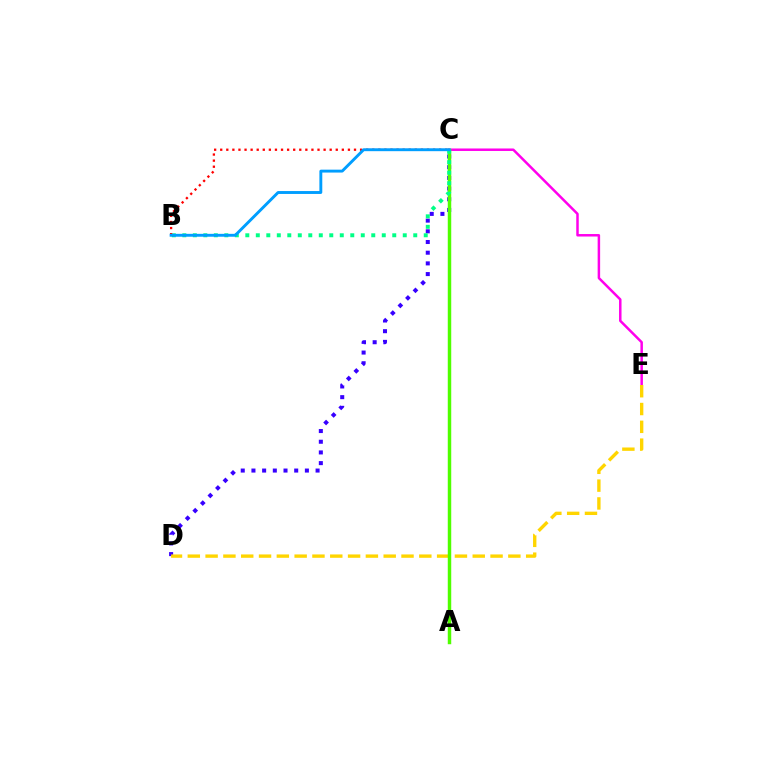{('C', 'D'): [{'color': '#3700ff', 'line_style': 'dotted', 'thickness': 2.9}], ('C', 'E'): [{'color': '#ff00ed', 'line_style': 'solid', 'thickness': 1.79}], ('D', 'E'): [{'color': '#ffd500', 'line_style': 'dashed', 'thickness': 2.42}], ('A', 'C'): [{'color': '#4fff00', 'line_style': 'solid', 'thickness': 2.49}], ('B', 'C'): [{'color': '#00ff86', 'line_style': 'dotted', 'thickness': 2.85}, {'color': '#ff0000', 'line_style': 'dotted', 'thickness': 1.65}, {'color': '#009eff', 'line_style': 'solid', 'thickness': 2.09}]}